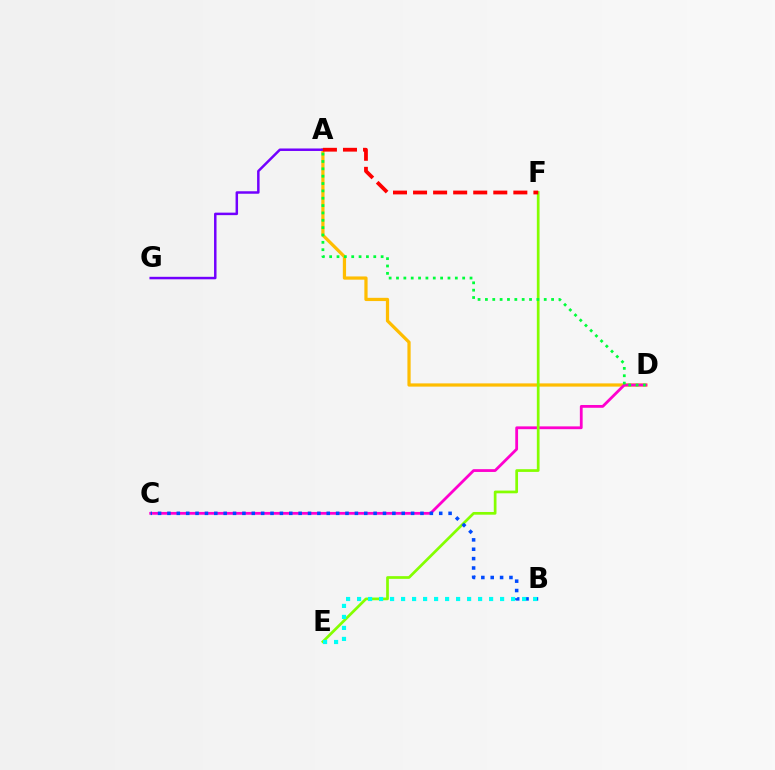{('A', 'D'): [{'color': '#ffbd00', 'line_style': 'solid', 'thickness': 2.32}, {'color': '#00ff39', 'line_style': 'dotted', 'thickness': 2.0}], ('C', 'D'): [{'color': '#ff00cf', 'line_style': 'solid', 'thickness': 2.01}], ('E', 'F'): [{'color': '#84ff00', 'line_style': 'solid', 'thickness': 1.95}], ('A', 'G'): [{'color': '#7200ff', 'line_style': 'solid', 'thickness': 1.79}], ('B', 'C'): [{'color': '#004bff', 'line_style': 'dotted', 'thickness': 2.55}], ('B', 'E'): [{'color': '#00fff6', 'line_style': 'dotted', 'thickness': 2.99}], ('A', 'F'): [{'color': '#ff0000', 'line_style': 'dashed', 'thickness': 2.72}]}